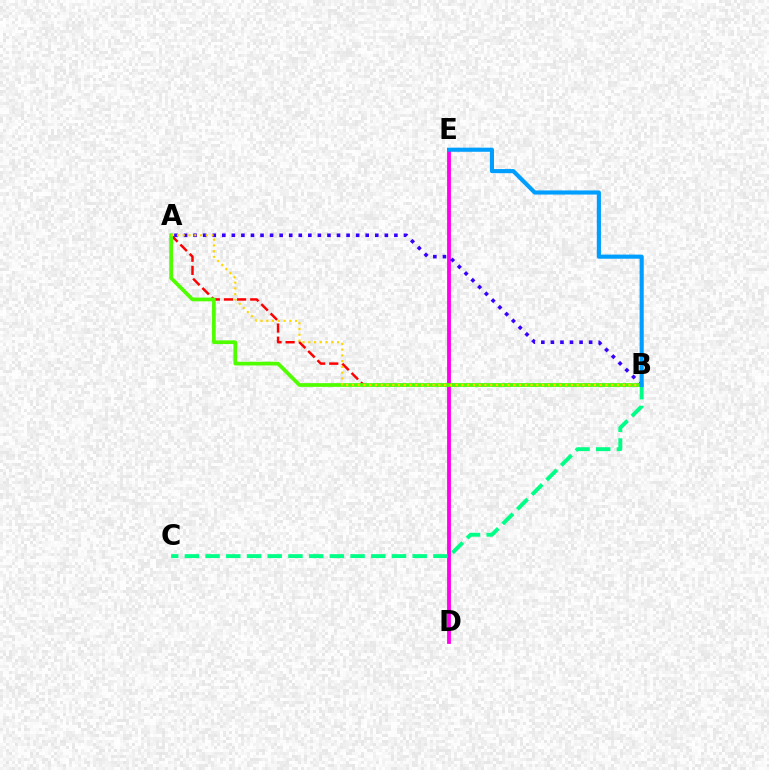{('A', 'B'): [{'color': '#ff0000', 'line_style': 'dashed', 'thickness': 1.78}, {'color': '#3700ff', 'line_style': 'dotted', 'thickness': 2.6}, {'color': '#4fff00', 'line_style': 'solid', 'thickness': 2.68}, {'color': '#ffd500', 'line_style': 'dotted', 'thickness': 1.57}], ('D', 'E'): [{'color': '#ff00ed', 'line_style': 'solid', 'thickness': 2.75}], ('B', 'C'): [{'color': '#00ff86', 'line_style': 'dashed', 'thickness': 2.81}], ('B', 'E'): [{'color': '#009eff', 'line_style': 'solid', 'thickness': 2.97}]}